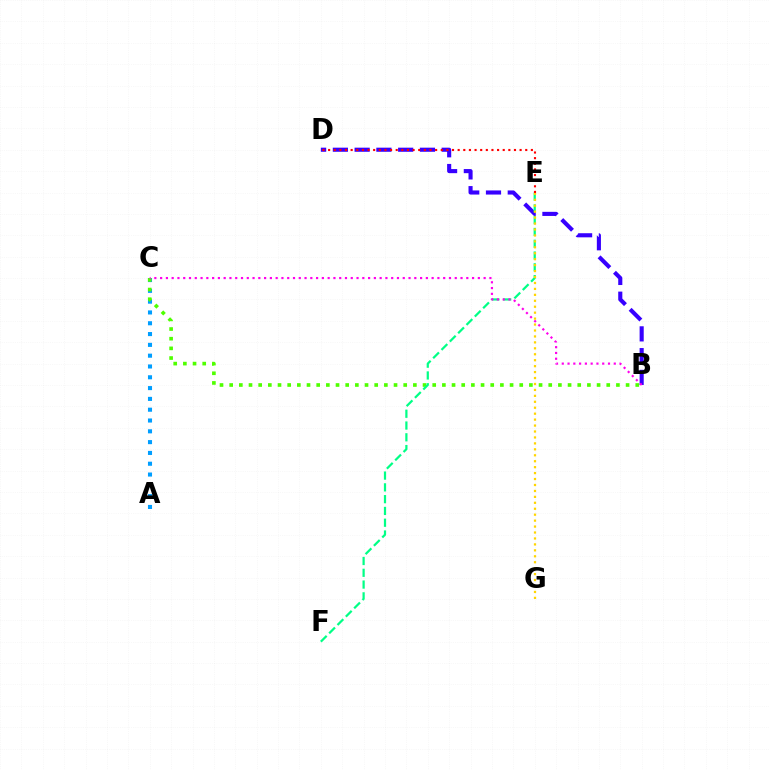{('B', 'D'): [{'color': '#3700ff', 'line_style': 'dashed', 'thickness': 2.96}], ('A', 'C'): [{'color': '#009eff', 'line_style': 'dotted', 'thickness': 2.94}], ('B', 'C'): [{'color': '#4fff00', 'line_style': 'dotted', 'thickness': 2.63}, {'color': '#ff00ed', 'line_style': 'dotted', 'thickness': 1.57}], ('E', 'F'): [{'color': '#00ff86', 'line_style': 'dashed', 'thickness': 1.6}], ('D', 'E'): [{'color': '#ff0000', 'line_style': 'dotted', 'thickness': 1.53}], ('E', 'G'): [{'color': '#ffd500', 'line_style': 'dotted', 'thickness': 1.61}]}